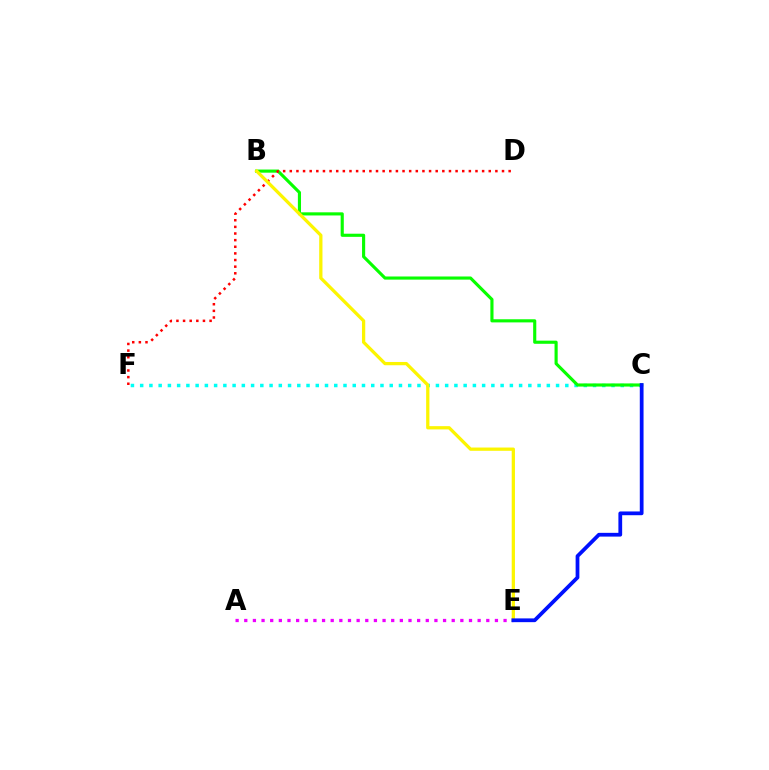{('C', 'F'): [{'color': '#00fff6', 'line_style': 'dotted', 'thickness': 2.51}], ('B', 'C'): [{'color': '#08ff00', 'line_style': 'solid', 'thickness': 2.26}], ('D', 'F'): [{'color': '#ff0000', 'line_style': 'dotted', 'thickness': 1.8}], ('B', 'E'): [{'color': '#fcf500', 'line_style': 'solid', 'thickness': 2.35}], ('A', 'E'): [{'color': '#ee00ff', 'line_style': 'dotted', 'thickness': 2.35}], ('C', 'E'): [{'color': '#0010ff', 'line_style': 'solid', 'thickness': 2.7}]}